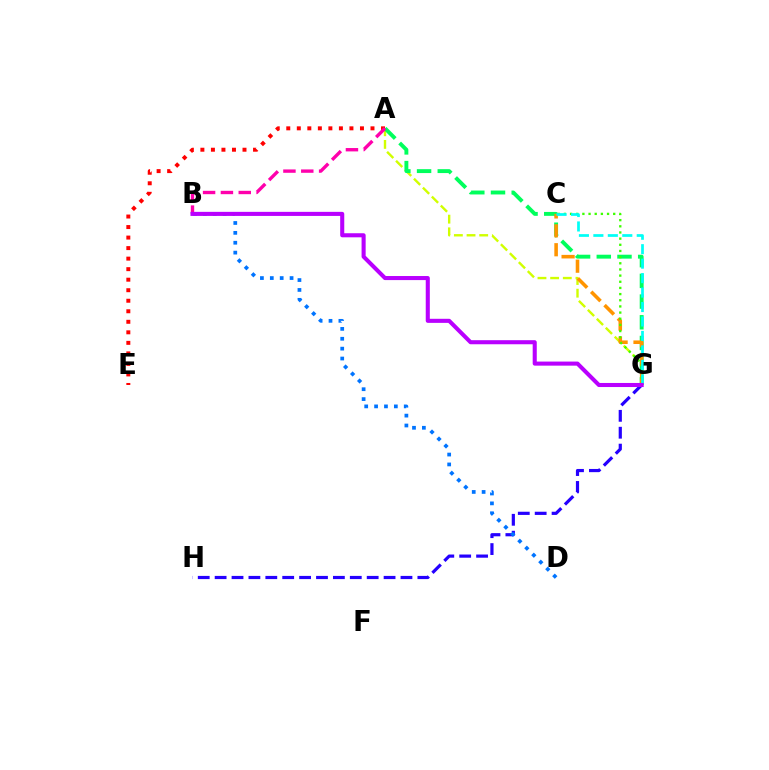{('G', 'H'): [{'color': '#2500ff', 'line_style': 'dashed', 'thickness': 2.3}], ('B', 'D'): [{'color': '#0074ff', 'line_style': 'dotted', 'thickness': 2.69}], ('A', 'G'): [{'color': '#d1ff00', 'line_style': 'dashed', 'thickness': 1.72}, {'color': '#00ff5c', 'line_style': 'dashed', 'thickness': 2.81}], ('C', 'G'): [{'color': '#ff9400', 'line_style': 'dashed', 'thickness': 2.57}, {'color': '#3dff00', 'line_style': 'dotted', 'thickness': 1.67}, {'color': '#00fff6', 'line_style': 'dashed', 'thickness': 1.96}], ('A', 'E'): [{'color': '#ff0000', 'line_style': 'dotted', 'thickness': 2.86}], ('A', 'B'): [{'color': '#ff00ac', 'line_style': 'dashed', 'thickness': 2.42}], ('B', 'G'): [{'color': '#b900ff', 'line_style': 'solid', 'thickness': 2.93}]}